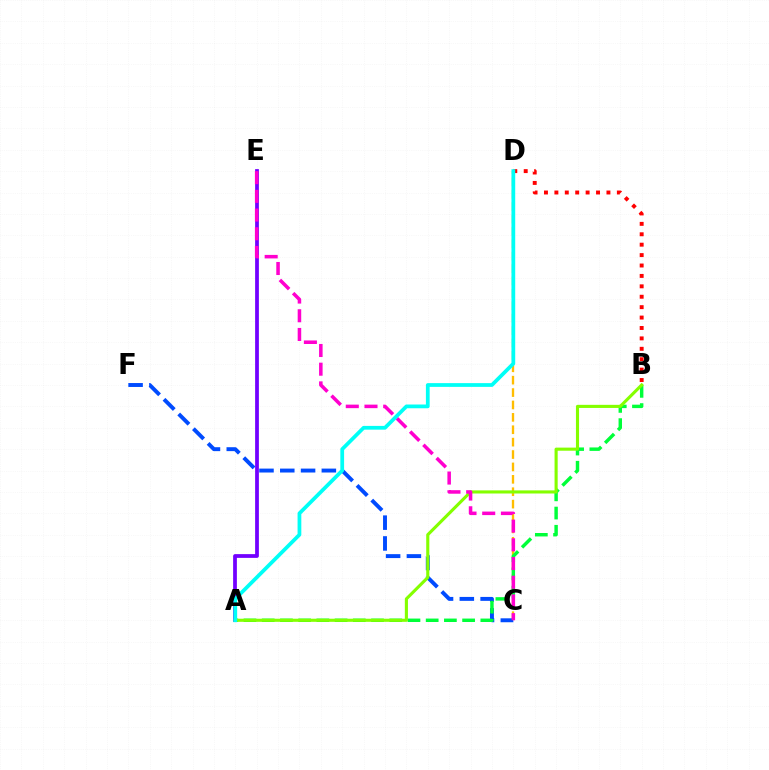{('C', 'D'): [{'color': '#ffbd00', 'line_style': 'dashed', 'thickness': 1.68}], ('C', 'F'): [{'color': '#004bff', 'line_style': 'dashed', 'thickness': 2.82}], ('A', 'E'): [{'color': '#7200ff', 'line_style': 'solid', 'thickness': 2.71}], ('A', 'B'): [{'color': '#00ff39', 'line_style': 'dashed', 'thickness': 2.48}, {'color': '#84ff00', 'line_style': 'solid', 'thickness': 2.24}], ('C', 'E'): [{'color': '#ff00cf', 'line_style': 'dashed', 'thickness': 2.54}], ('B', 'D'): [{'color': '#ff0000', 'line_style': 'dotted', 'thickness': 2.83}], ('A', 'D'): [{'color': '#00fff6', 'line_style': 'solid', 'thickness': 2.7}]}